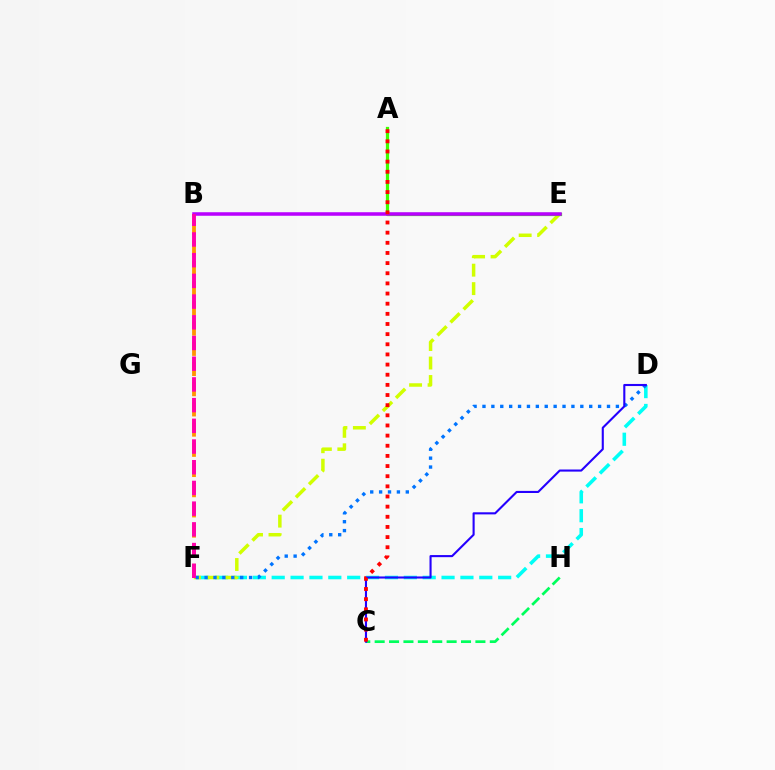{('D', 'F'): [{'color': '#00fff6', 'line_style': 'dashed', 'thickness': 2.56}, {'color': '#0074ff', 'line_style': 'dotted', 'thickness': 2.42}], ('B', 'F'): [{'color': '#ff9400', 'line_style': 'dashed', 'thickness': 2.74}, {'color': '#ff00ac', 'line_style': 'dashed', 'thickness': 2.81}], ('E', 'F'): [{'color': '#d1ff00', 'line_style': 'dashed', 'thickness': 2.51}], ('C', 'H'): [{'color': '#00ff5c', 'line_style': 'dashed', 'thickness': 1.96}], ('A', 'E'): [{'color': '#3dff00', 'line_style': 'solid', 'thickness': 2.32}], ('B', 'E'): [{'color': '#b900ff', 'line_style': 'solid', 'thickness': 2.54}], ('C', 'D'): [{'color': '#2500ff', 'line_style': 'solid', 'thickness': 1.51}], ('A', 'C'): [{'color': '#ff0000', 'line_style': 'dotted', 'thickness': 2.76}]}